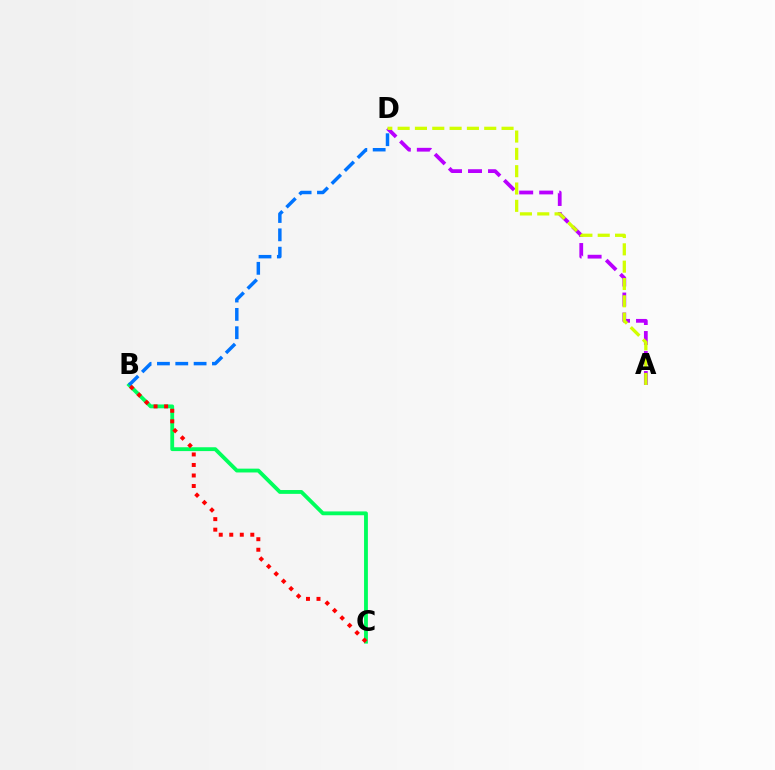{('A', 'D'): [{'color': '#b900ff', 'line_style': 'dashed', 'thickness': 2.72}, {'color': '#d1ff00', 'line_style': 'dashed', 'thickness': 2.35}], ('B', 'C'): [{'color': '#00ff5c', 'line_style': 'solid', 'thickness': 2.76}, {'color': '#ff0000', 'line_style': 'dotted', 'thickness': 2.86}], ('B', 'D'): [{'color': '#0074ff', 'line_style': 'dashed', 'thickness': 2.49}]}